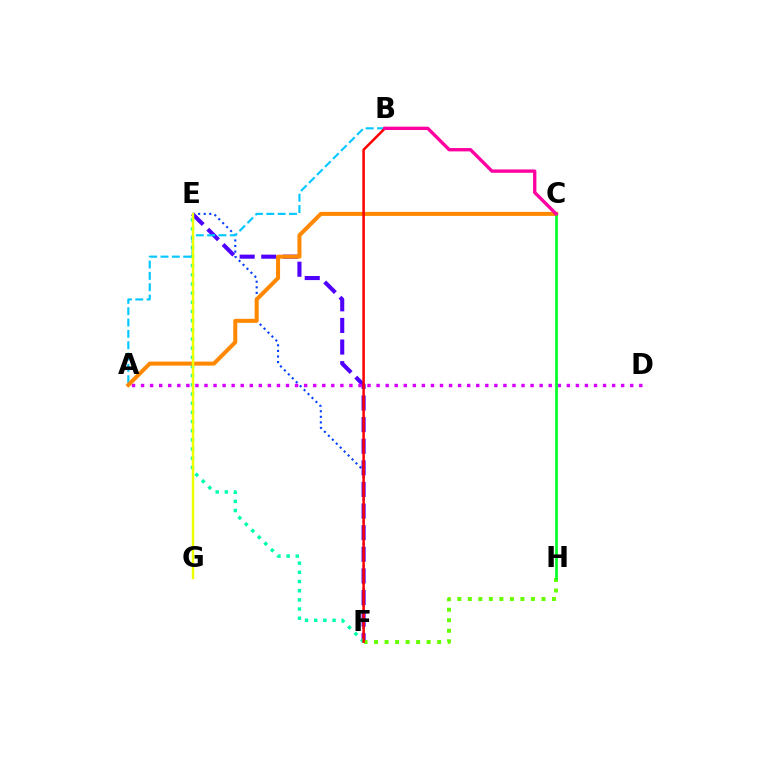{('E', 'F'): [{'color': '#4f00ff', 'line_style': 'dashed', 'thickness': 2.94}, {'color': '#003fff', 'line_style': 'dotted', 'thickness': 1.51}, {'color': '#00ffaf', 'line_style': 'dotted', 'thickness': 2.49}], ('F', 'H'): [{'color': '#66ff00', 'line_style': 'dotted', 'thickness': 2.86}], ('A', 'B'): [{'color': '#00c7ff', 'line_style': 'dashed', 'thickness': 1.54}], ('A', 'D'): [{'color': '#d600ff', 'line_style': 'dotted', 'thickness': 2.46}], ('A', 'C'): [{'color': '#ff8800', 'line_style': 'solid', 'thickness': 2.89}], ('C', 'H'): [{'color': '#00ff27', 'line_style': 'solid', 'thickness': 1.94}], ('B', 'F'): [{'color': '#ff0000', 'line_style': 'solid', 'thickness': 1.8}], ('B', 'C'): [{'color': '#ff00a0', 'line_style': 'solid', 'thickness': 2.4}], ('E', 'G'): [{'color': '#eeff00', 'line_style': 'solid', 'thickness': 1.74}]}